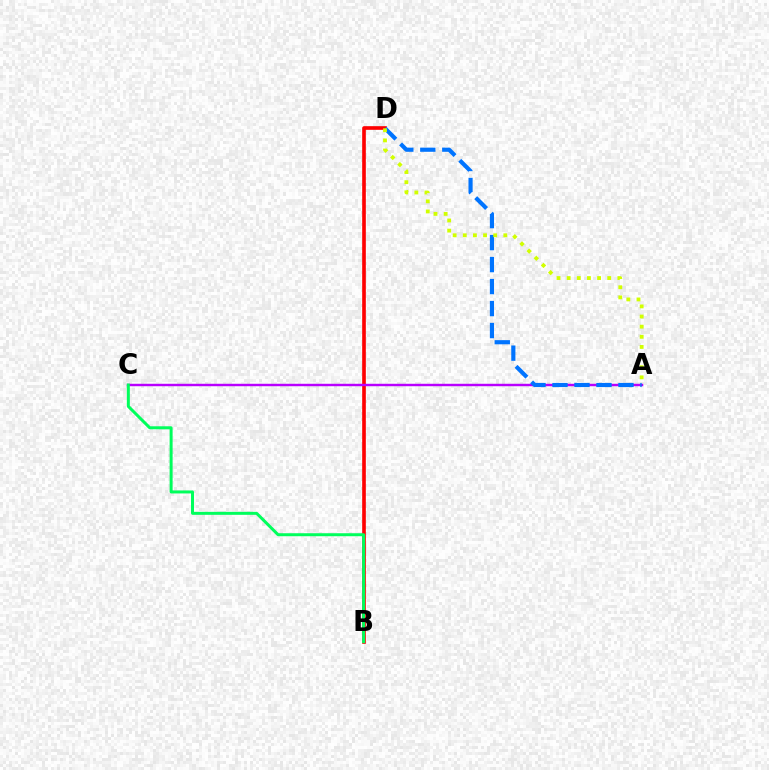{('B', 'D'): [{'color': '#ff0000', 'line_style': 'solid', 'thickness': 2.63}], ('A', 'C'): [{'color': '#b900ff', 'line_style': 'solid', 'thickness': 1.75}], ('A', 'D'): [{'color': '#0074ff', 'line_style': 'dashed', 'thickness': 2.99}, {'color': '#d1ff00', 'line_style': 'dotted', 'thickness': 2.75}], ('B', 'C'): [{'color': '#00ff5c', 'line_style': 'solid', 'thickness': 2.15}]}